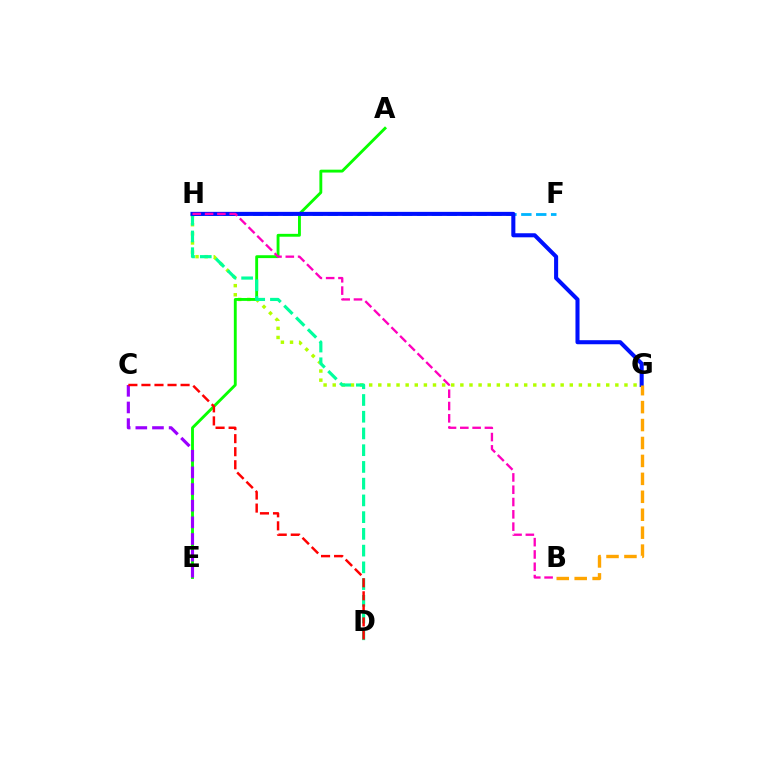{('G', 'H'): [{'color': '#b3ff00', 'line_style': 'dotted', 'thickness': 2.48}, {'color': '#0010ff', 'line_style': 'solid', 'thickness': 2.92}], ('A', 'E'): [{'color': '#08ff00', 'line_style': 'solid', 'thickness': 2.07}], ('D', 'H'): [{'color': '#00ff9d', 'line_style': 'dashed', 'thickness': 2.27}], ('F', 'H'): [{'color': '#00b5ff', 'line_style': 'dashed', 'thickness': 2.02}], ('C', 'E'): [{'color': '#9b00ff', 'line_style': 'dashed', 'thickness': 2.26}], ('B', 'H'): [{'color': '#ff00bd', 'line_style': 'dashed', 'thickness': 1.67}], ('C', 'D'): [{'color': '#ff0000', 'line_style': 'dashed', 'thickness': 1.77}], ('B', 'G'): [{'color': '#ffa500', 'line_style': 'dashed', 'thickness': 2.44}]}